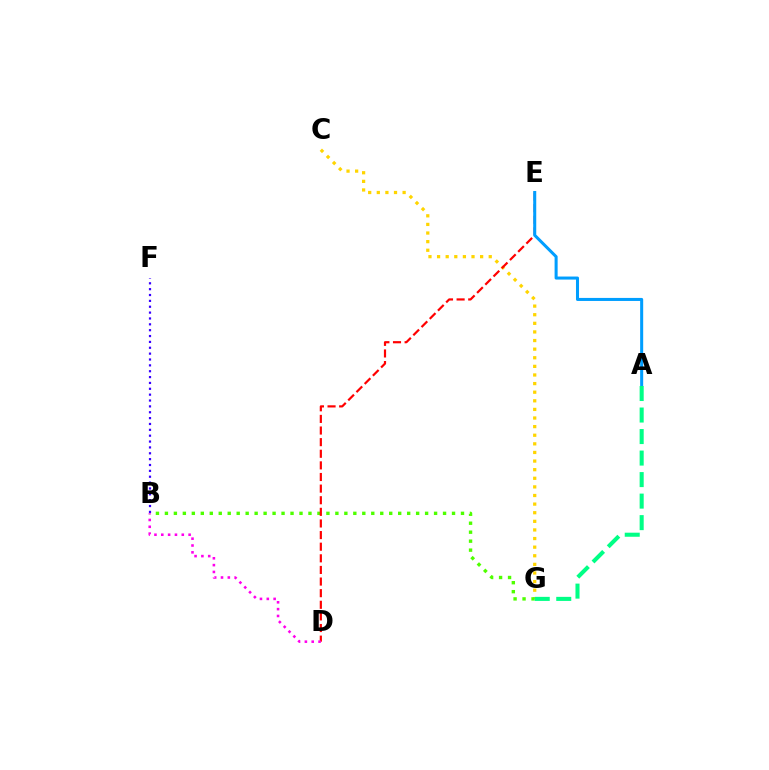{('C', 'G'): [{'color': '#ffd500', 'line_style': 'dotted', 'thickness': 2.34}], ('B', 'G'): [{'color': '#4fff00', 'line_style': 'dotted', 'thickness': 2.44}], ('D', 'E'): [{'color': '#ff0000', 'line_style': 'dashed', 'thickness': 1.58}], ('B', 'F'): [{'color': '#3700ff', 'line_style': 'dotted', 'thickness': 1.59}], ('A', 'E'): [{'color': '#009eff', 'line_style': 'solid', 'thickness': 2.19}], ('A', 'G'): [{'color': '#00ff86', 'line_style': 'dashed', 'thickness': 2.92}], ('B', 'D'): [{'color': '#ff00ed', 'line_style': 'dotted', 'thickness': 1.86}]}